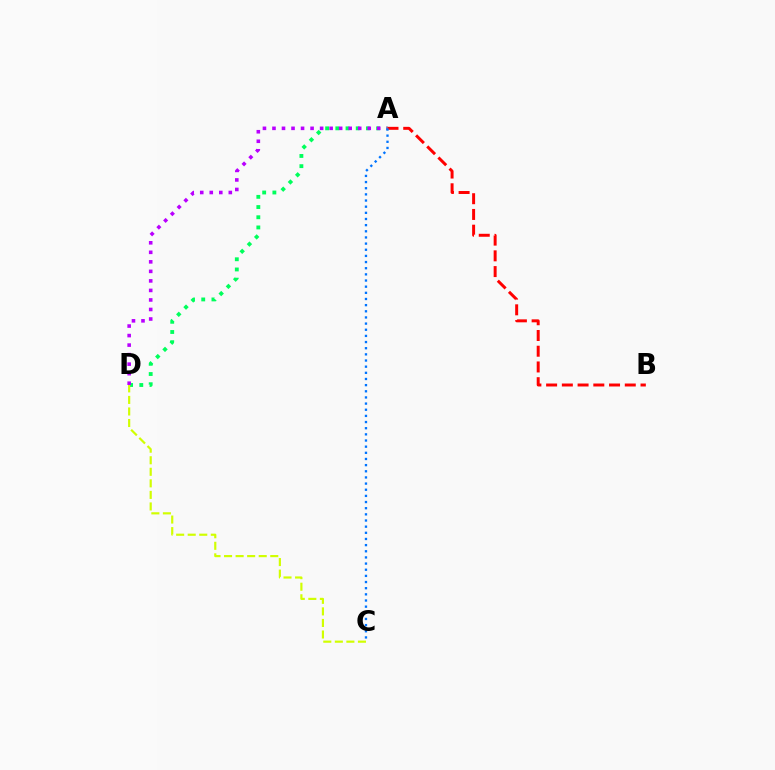{('A', 'D'): [{'color': '#00ff5c', 'line_style': 'dotted', 'thickness': 2.77}, {'color': '#b900ff', 'line_style': 'dotted', 'thickness': 2.59}], ('C', 'D'): [{'color': '#d1ff00', 'line_style': 'dashed', 'thickness': 1.57}], ('A', 'B'): [{'color': '#ff0000', 'line_style': 'dashed', 'thickness': 2.14}], ('A', 'C'): [{'color': '#0074ff', 'line_style': 'dotted', 'thickness': 1.67}]}